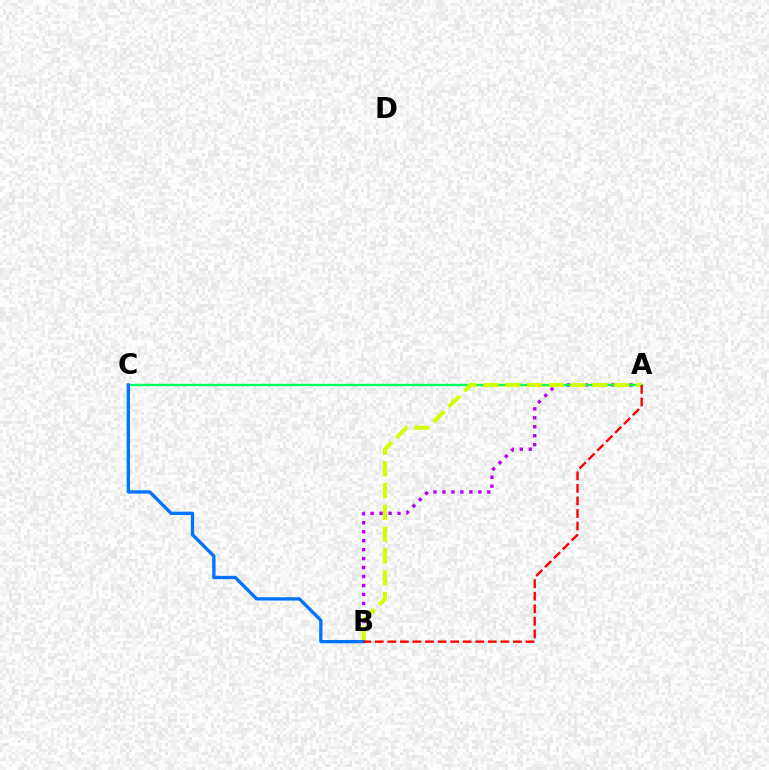{('A', 'B'): [{'color': '#b900ff', 'line_style': 'dotted', 'thickness': 2.44}, {'color': '#d1ff00', 'line_style': 'dashed', 'thickness': 2.96}, {'color': '#ff0000', 'line_style': 'dashed', 'thickness': 1.71}], ('A', 'C'): [{'color': '#00ff5c', 'line_style': 'solid', 'thickness': 1.7}], ('B', 'C'): [{'color': '#0074ff', 'line_style': 'solid', 'thickness': 2.38}]}